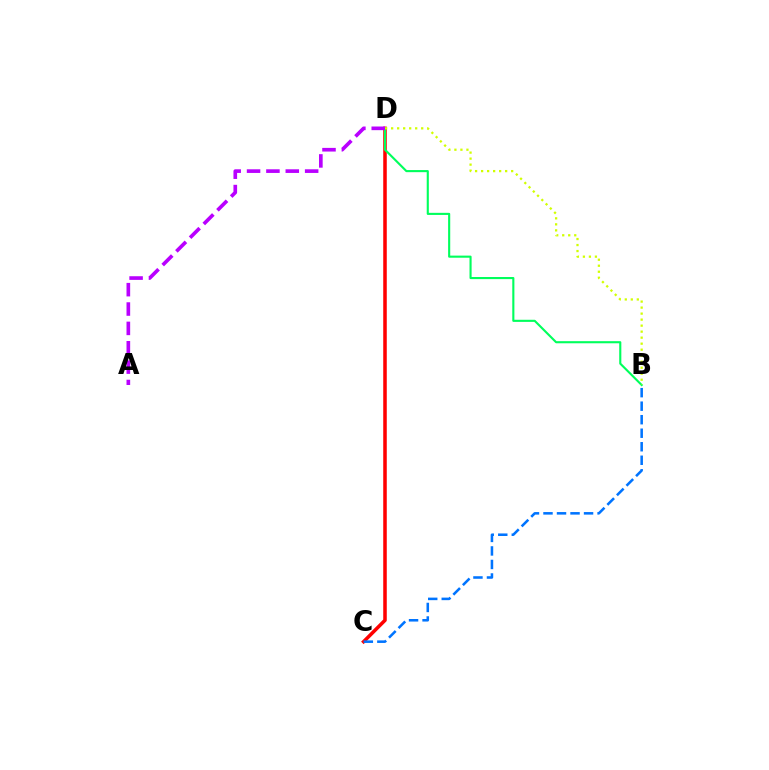{('C', 'D'): [{'color': '#ff0000', 'line_style': 'solid', 'thickness': 2.55}], ('B', 'D'): [{'color': '#00ff5c', 'line_style': 'solid', 'thickness': 1.52}, {'color': '#d1ff00', 'line_style': 'dotted', 'thickness': 1.63}], ('B', 'C'): [{'color': '#0074ff', 'line_style': 'dashed', 'thickness': 1.84}], ('A', 'D'): [{'color': '#b900ff', 'line_style': 'dashed', 'thickness': 2.63}]}